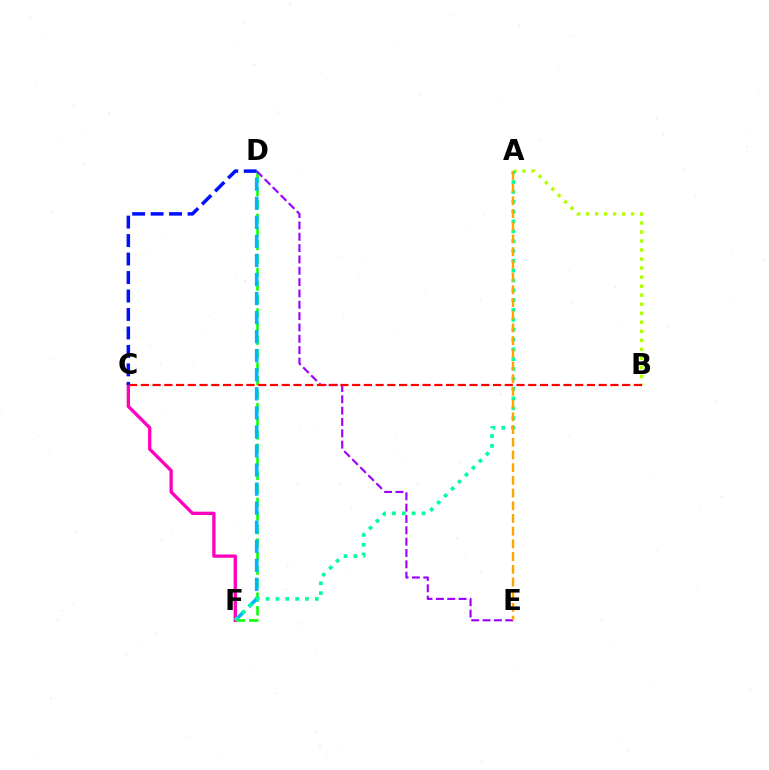{('A', 'B'): [{'color': '#b3ff00', 'line_style': 'dotted', 'thickness': 2.45}], ('D', 'F'): [{'color': '#08ff00', 'line_style': 'dashed', 'thickness': 1.84}, {'color': '#00b5ff', 'line_style': 'dashed', 'thickness': 2.59}], ('C', 'F'): [{'color': '#ff00bd', 'line_style': 'solid', 'thickness': 2.39}], ('D', 'E'): [{'color': '#9b00ff', 'line_style': 'dashed', 'thickness': 1.54}], ('C', 'D'): [{'color': '#0010ff', 'line_style': 'dashed', 'thickness': 2.51}], ('A', 'F'): [{'color': '#00ff9d', 'line_style': 'dotted', 'thickness': 2.67}], ('B', 'C'): [{'color': '#ff0000', 'line_style': 'dashed', 'thickness': 1.59}], ('A', 'E'): [{'color': '#ffa500', 'line_style': 'dashed', 'thickness': 1.73}]}